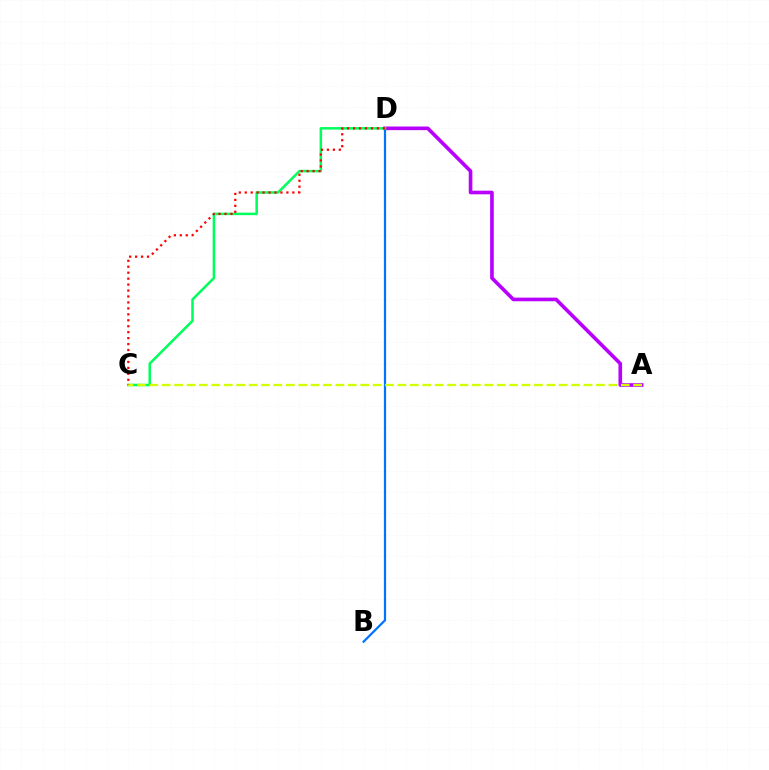{('A', 'D'): [{'color': '#b900ff', 'line_style': 'solid', 'thickness': 2.62}], ('B', 'D'): [{'color': '#0074ff', 'line_style': 'solid', 'thickness': 1.6}], ('C', 'D'): [{'color': '#00ff5c', 'line_style': 'solid', 'thickness': 1.82}, {'color': '#ff0000', 'line_style': 'dotted', 'thickness': 1.62}], ('A', 'C'): [{'color': '#d1ff00', 'line_style': 'dashed', 'thickness': 1.69}]}